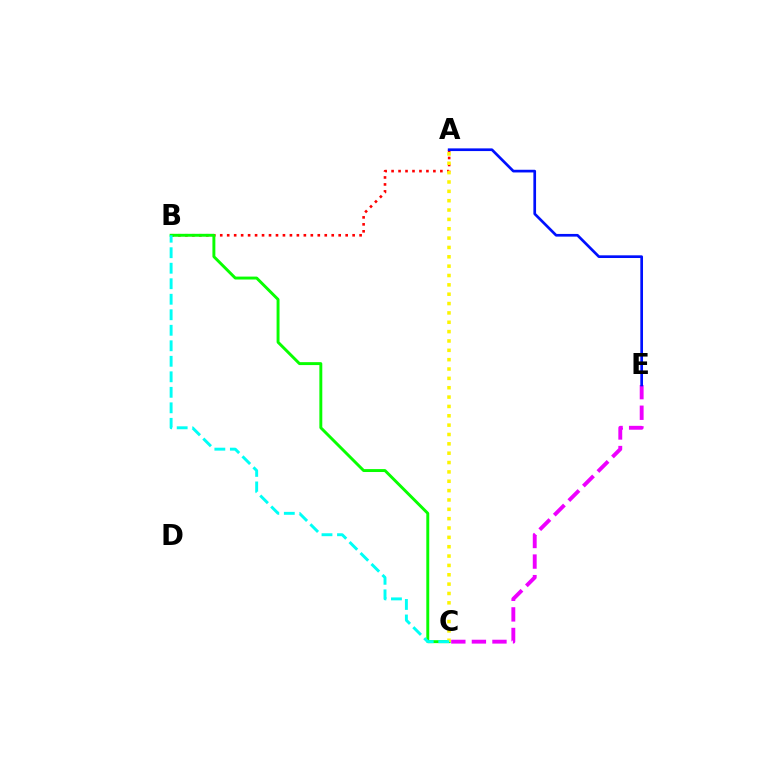{('A', 'B'): [{'color': '#ff0000', 'line_style': 'dotted', 'thickness': 1.89}], ('B', 'C'): [{'color': '#08ff00', 'line_style': 'solid', 'thickness': 2.1}, {'color': '#00fff6', 'line_style': 'dashed', 'thickness': 2.11}], ('C', 'E'): [{'color': '#ee00ff', 'line_style': 'dashed', 'thickness': 2.79}], ('A', 'E'): [{'color': '#0010ff', 'line_style': 'solid', 'thickness': 1.94}], ('A', 'C'): [{'color': '#fcf500', 'line_style': 'dotted', 'thickness': 2.54}]}